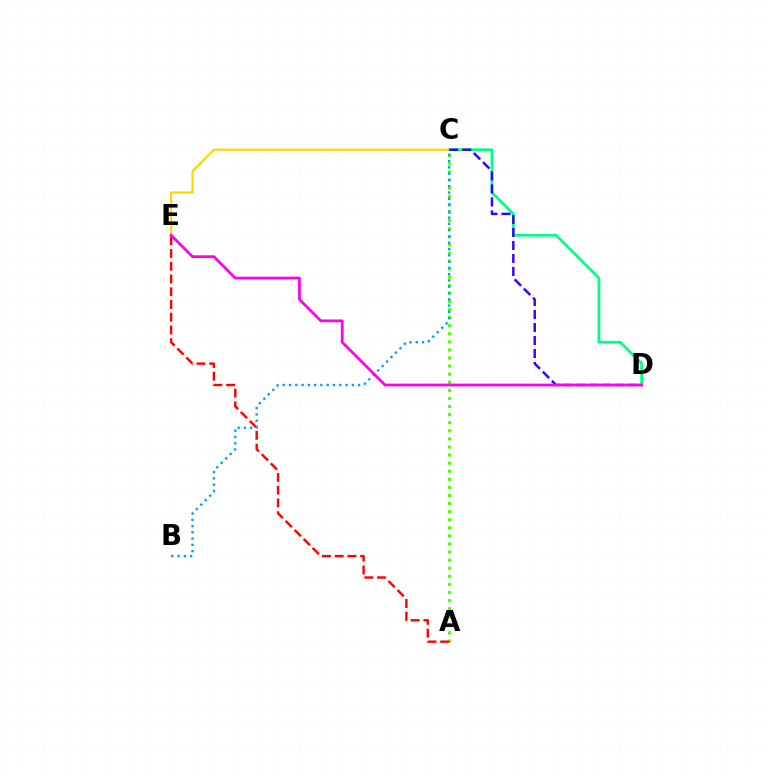{('C', 'D'): [{'color': '#00ff86', 'line_style': 'solid', 'thickness': 1.97}, {'color': '#3700ff', 'line_style': 'dashed', 'thickness': 1.76}], ('A', 'C'): [{'color': '#4fff00', 'line_style': 'dotted', 'thickness': 2.2}], ('B', 'C'): [{'color': '#009eff', 'line_style': 'dotted', 'thickness': 1.71}], ('C', 'E'): [{'color': '#ffd500', 'line_style': 'solid', 'thickness': 1.57}], ('A', 'E'): [{'color': '#ff0000', 'line_style': 'dashed', 'thickness': 1.73}], ('D', 'E'): [{'color': '#ff00ed', 'line_style': 'solid', 'thickness': 1.99}]}